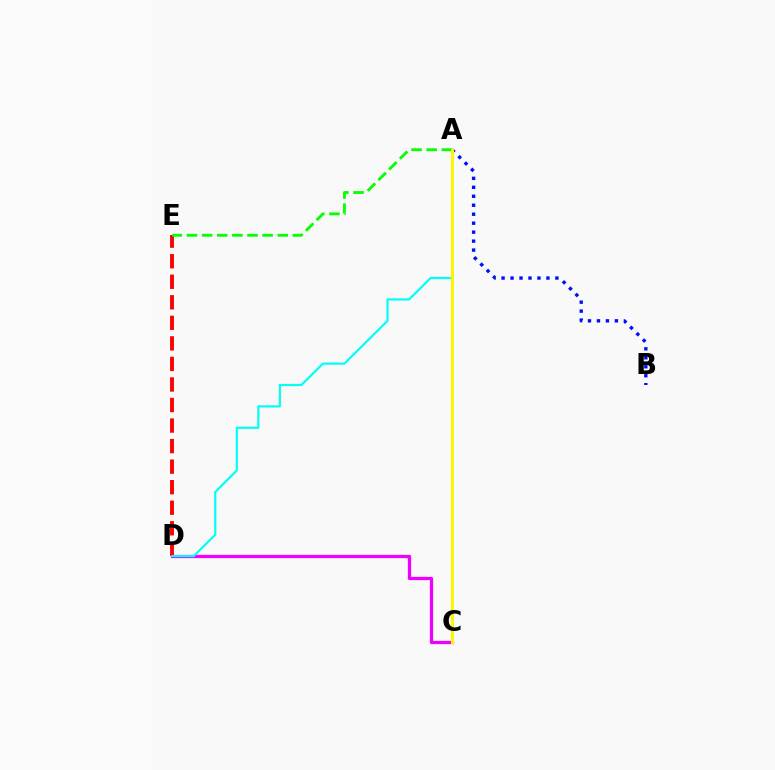{('A', 'B'): [{'color': '#0010ff', 'line_style': 'dotted', 'thickness': 2.44}], ('D', 'E'): [{'color': '#ff0000', 'line_style': 'dashed', 'thickness': 2.79}], ('C', 'D'): [{'color': '#ee00ff', 'line_style': 'solid', 'thickness': 2.34}], ('A', 'E'): [{'color': '#08ff00', 'line_style': 'dashed', 'thickness': 2.06}], ('A', 'D'): [{'color': '#00fff6', 'line_style': 'solid', 'thickness': 1.57}], ('A', 'C'): [{'color': '#fcf500', 'line_style': 'solid', 'thickness': 2.18}]}